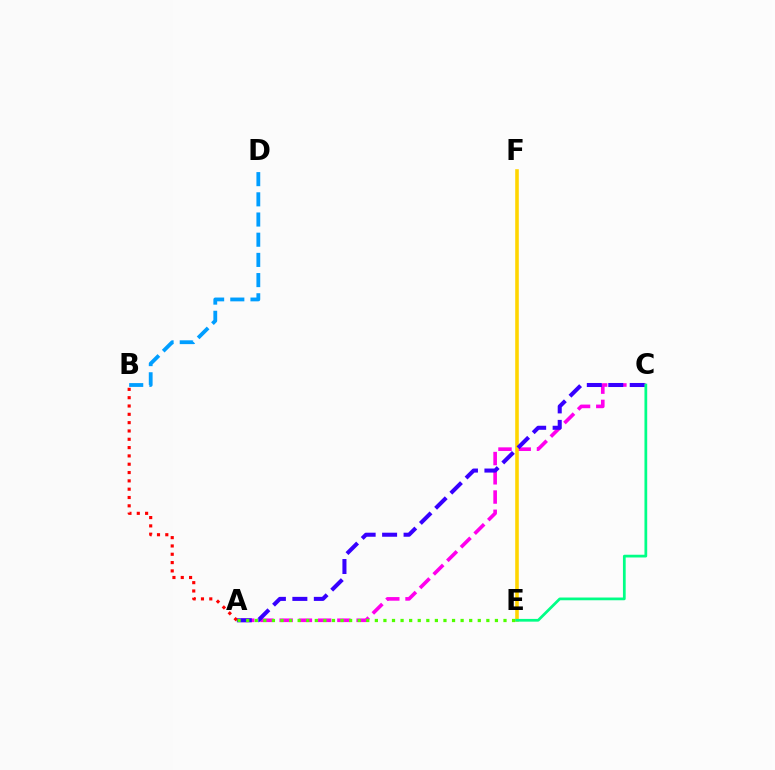{('A', 'C'): [{'color': '#ff00ed', 'line_style': 'dashed', 'thickness': 2.61}, {'color': '#3700ff', 'line_style': 'dashed', 'thickness': 2.92}], ('B', 'D'): [{'color': '#009eff', 'line_style': 'dashed', 'thickness': 2.74}], ('E', 'F'): [{'color': '#ffd500', 'line_style': 'solid', 'thickness': 2.58}], ('A', 'B'): [{'color': '#ff0000', 'line_style': 'dotted', 'thickness': 2.26}], ('A', 'E'): [{'color': '#4fff00', 'line_style': 'dotted', 'thickness': 2.33}], ('C', 'E'): [{'color': '#00ff86', 'line_style': 'solid', 'thickness': 1.97}]}